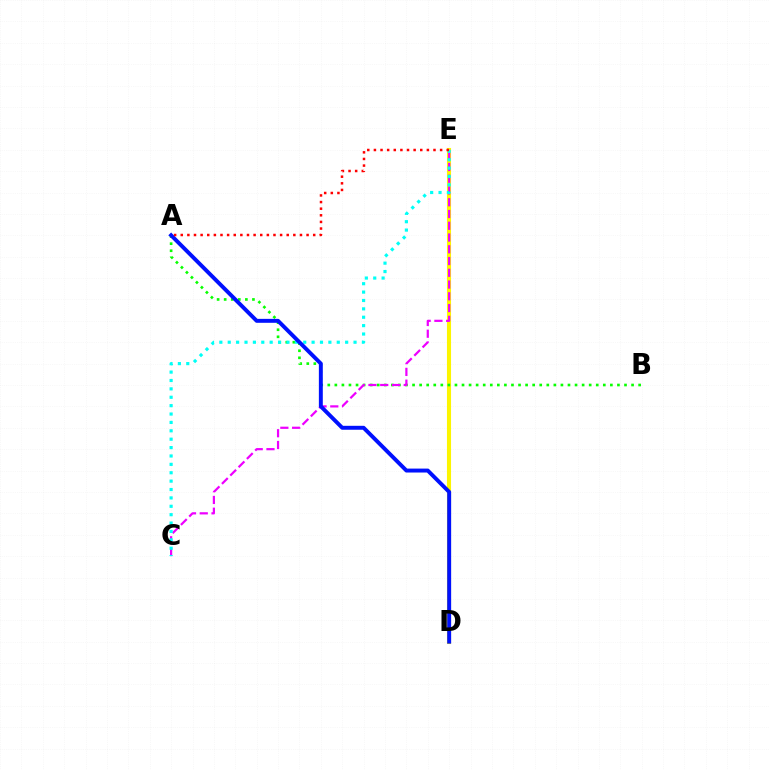{('D', 'E'): [{'color': '#fcf500', 'line_style': 'solid', 'thickness': 2.94}], ('A', 'B'): [{'color': '#08ff00', 'line_style': 'dotted', 'thickness': 1.92}], ('C', 'E'): [{'color': '#ee00ff', 'line_style': 'dashed', 'thickness': 1.6}, {'color': '#00fff6', 'line_style': 'dotted', 'thickness': 2.28}], ('A', 'D'): [{'color': '#0010ff', 'line_style': 'solid', 'thickness': 2.83}], ('A', 'E'): [{'color': '#ff0000', 'line_style': 'dotted', 'thickness': 1.8}]}